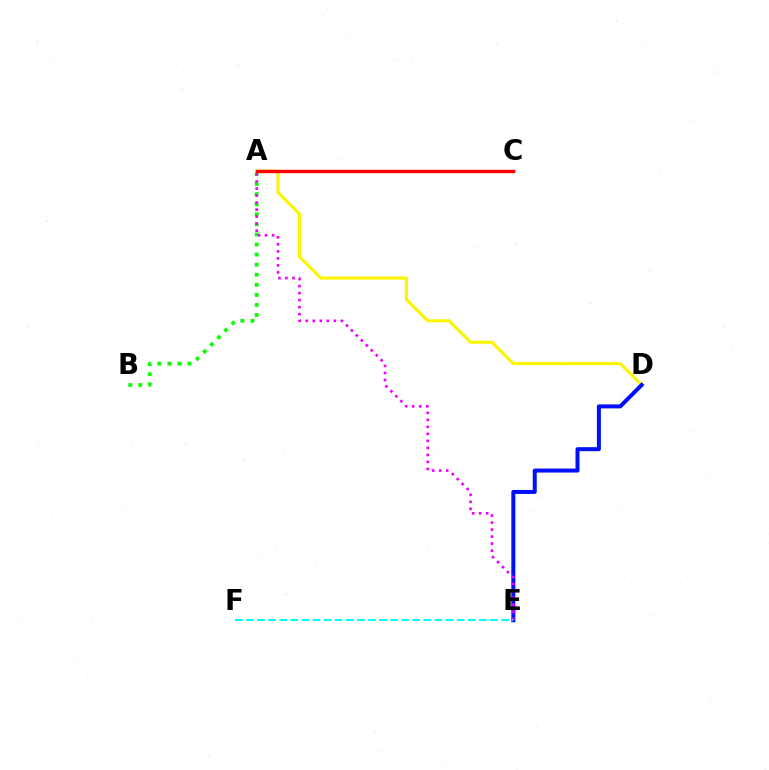{('A', 'B'): [{'color': '#08ff00', 'line_style': 'dotted', 'thickness': 2.74}], ('A', 'D'): [{'color': '#fcf500', 'line_style': 'solid', 'thickness': 2.24}], ('D', 'E'): [{'color': '#0010ff', 'line_style': 'solid', 'thickness': 2.88}], ('A', 'E'): [{'color': '#ee00ff', 'line_style': 'dotted', 'thickness': 1.91}], ('A', 'C'): [{'color': '#ff0000', 'line_style': 'solid', 'thickness': 2.45}], ('E', 'F'): [{'color': '#00fff6', 'line_style': 'dashed', 'thickness': 1.51}]}